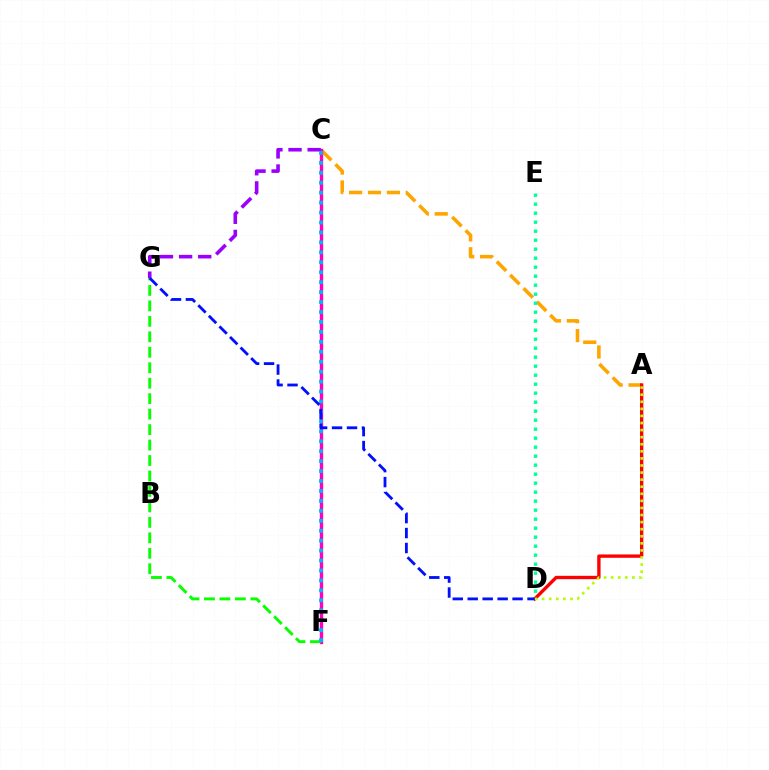{('A', 'C'): [{'color': '#ffa500', 'line_style': 'dashed', 'thickness': 2.57}], ('C', 'F'): [{'color': '#ff00bd', 'line_style': 'solid', 'thickness': 2.4}, {'color': '#00b5ff', 'line_style': 'dotted', 'thickness': 2.7}], ('A', 'D'): [{'color': '#ff0000', 'line_style': 'solid', 'thickness': 2.41}, {'color': '#b3ff00', 'line_style': 'dotted', 'thickness': 1.92}], ('D', 'E'): [{'color': '#00ff9d', 'line_style': 'dotted', 'thickness': 2.45}], ('F', 'G'): [{'color': '#08ff00', 'line_style': 'dashed', 'thickness': 2.1}], ('C', 'G'): [{'color': '#9b00ff', 'line_style': 'dashed', 'thickness': 2.6}], ('D', 'G'): [{'color': '#0010ff', 'line_style': 'dashed', 'thickness': 2.03}]}